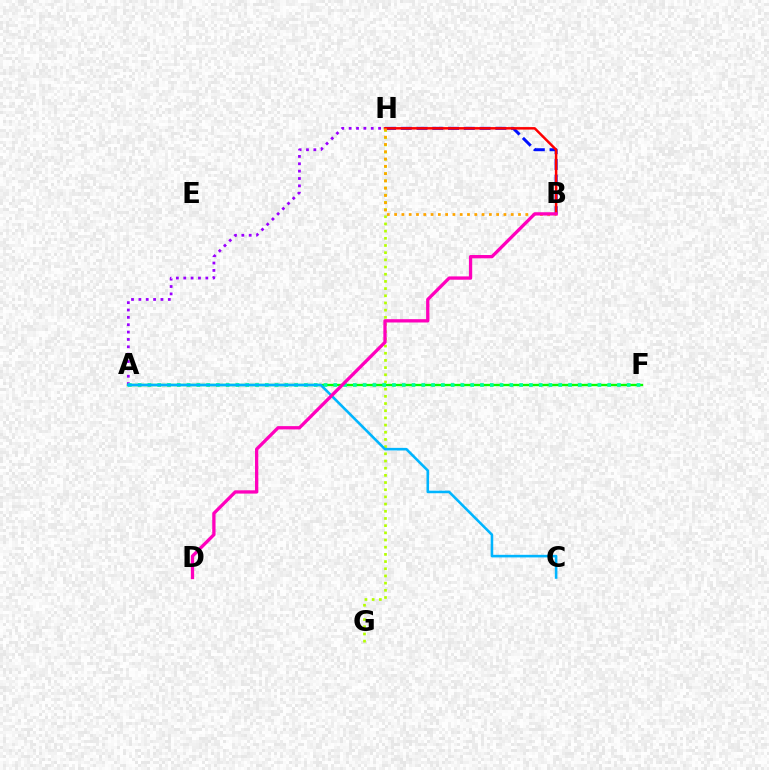{('A', 'F'): [{'color': '#08ff00', 'line_style': 'solid', 'thickness': 1.69}, {'color': '#00ff9d', 'line_style': 'dotted', 'thickness': 2.66}], ('A', 'H'): [{'color': '#9b00ff', 'line_style': 'dotted', 'thickness': 2.0}], ('G', 'H'): [{'color': '#b3ff00', 'line_style': 'dotted', 'thickness': 1.95}], ('B', 'H'): [{'color': '#0010ff', 'line_style': 'dashed', 'thickness': 2.14}, {'color': '#ff0000', 'line_style': 'solid', 'thickness': 1.8}, {'color': '#ffa500', 'line_style': 'dotted', 'thickness': 1.98}], ('A', 'C'): [{'color': '#00b5ff', 'line_style': 'solid', 'thickness': 1.86}], ('B', 'D'): [{'color': '#ff00bd', 'line_style': 'solid', 'thickness': 2.38}]}